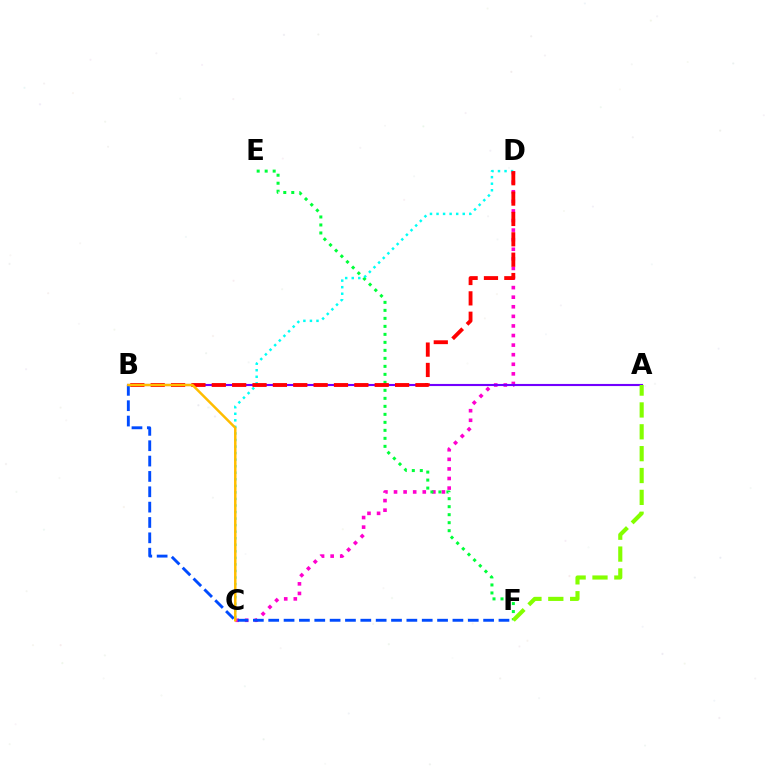{('C', 'D'): [{'color': '#ff00cf', 'line_style': 'dotted', 'thickness': 2.6}, {'color': '#00fff6', 'line_style': 'dotted', 'thickness': 1.78}], ('E', 'F'): [{'color': '#00ff39', 'line_style': 'dotted', 'thickness': 2.17}], ('A', 'B'): [{'color': '#7200ff', 'line_style': 'solid', 'thickness': 1.53}], ('B', 'F'): [{'color': '#004bff', 'line_style': 'dashed', 'thickness': 2.09}], ('B', 'D'): [{'color': '#ff0000', 'line_style': 'dashed', 'thickness': 2.77}], ('A', 'F'): [{'color': '#84ff00', 'line_style': 'dashed', 'thickness': 2.97}], ('B', 'C'): [{'color': '#ffbd00', 'line_style': 'solid', 'thickness': 1.78}]}